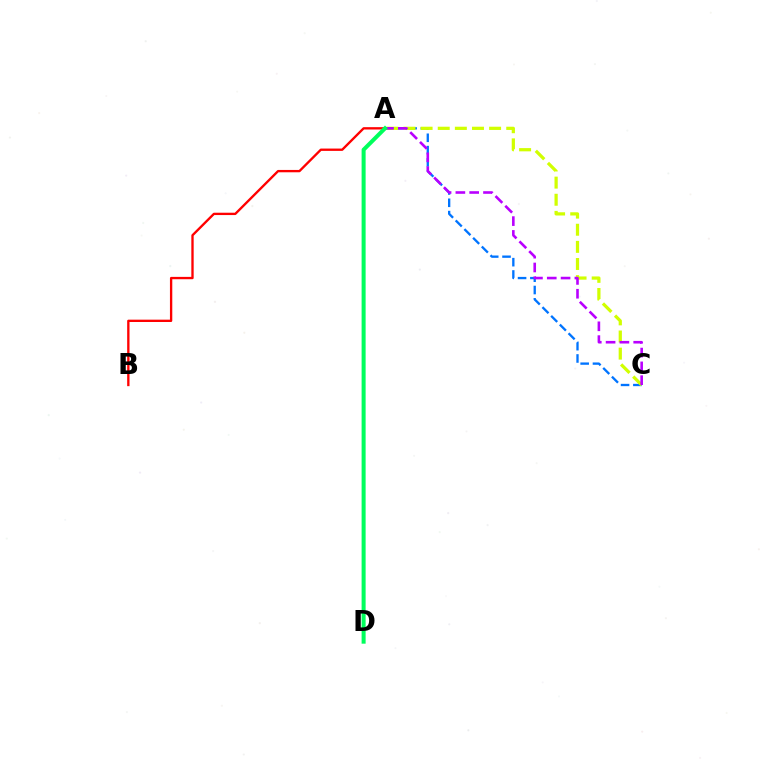{('A', 'B'): [{'color': '#ff0000', 'line_style': 'solid', 'thickness': 1.68}], ('A', 'C'): [{'color': '#0074ff', 'line_style': 'dashed', 'thickness': 1.67}, {'color': '#d1ff00', 'line_style': 'dashed', 'thickness': 2.33}, {'color': '#b900ff', 'line_style': 'dashed', 'thickness': 1.88}], ('A', 'D'): [{'color': '#00ff5c', 'line_style': 'solid', 'thickness': 2.89}]}